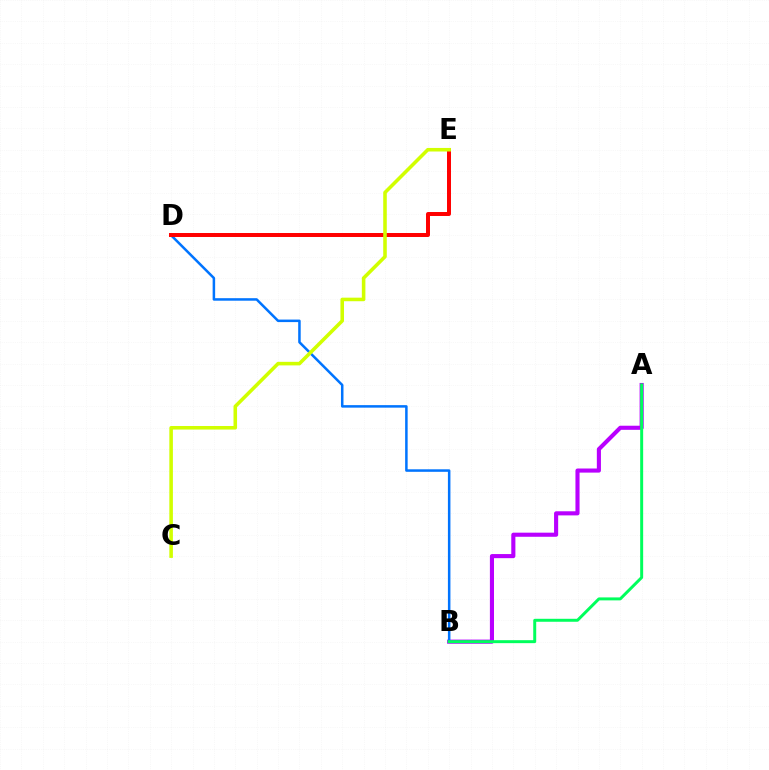{('A', 'B'): [{'color': '#b900ff', 'line_style': 'solid', 'thickness': 2.95}, {'color': '#00ff5c', 'line_style': 'solid', 'thickness': 2.14}], ('B', 'D'): [{'color': '#0074ff', 'line_style': 'solid', 'thickness': 1.81}], ('D', 'E'): [{'color': '#ff0000', 'line_style': 'solid', 'thickness': 2.86}], ('C', 'E'): [{'color': '#d1ff00', 'line_style': 'solid', 'thickness': 2.57}]}